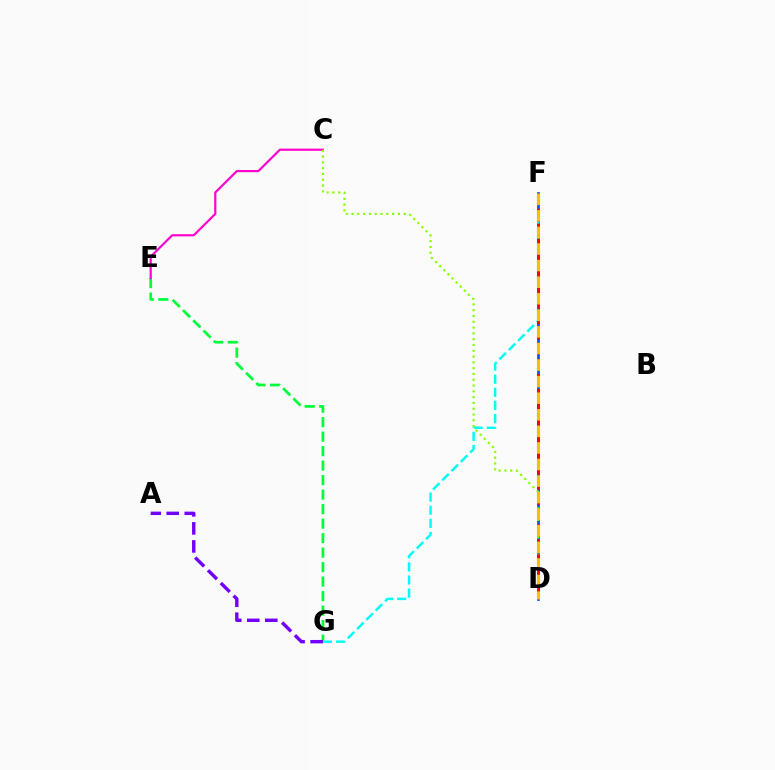{('E', 'G'): [{'color': '#00ff39', 'line_style': 'dashed', 'thickness': 1.97}], ('A', 'G'): [{'color': '#7200ff', 'line_style': 'dashed', 'thickness': 2.45}], ('D', 'F'): [{'color': '#004bff', 'line_style': 'solid', 'thickness': 1.93}, {'color': '#ff0000', 'line_style': 'dashed', 'thickness': 2.04}, {'color': '#ffbd00', 'line_style': 'dashed', 'thickness': 2.25}], ('C', 'E'): [{'color': '#ff00cf', 'line_style': 'solid', 'thickness': 1.56}], ('F', 'G'): [{'color': '#00fff6', 'line_style': 'dashed', 'thickness': 1.78}], ('C', 'D'): [{'color': '#84ff00', 'line_style': 'dotted', 'thickness': 1.57}]}